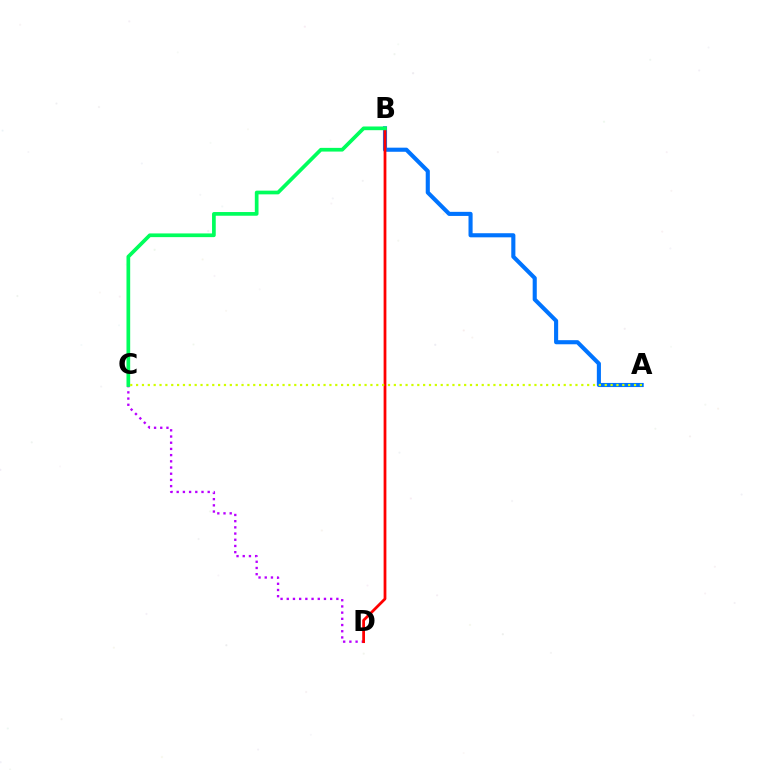{('A', 'B'): [{'color': '#0074ff', 'line_style': 'solid', 'thickness': 2.95}], ('C', 'D'): [{'color': '#b900ff', 'line_style': 'dotted', 'thickness': 1.68}], ('B', 'D'): [{'color': '#ff0000', 'line_style': 'solid', 'thickness': 1.99}], ('B', 'C'): [{'color': '#00ff5c', 'line_style': 'solid', 'thickness': 2.67}], ('A', 'C'): [{'color': '#d1ff00', 'line_style': 'dotted', 'thickness': 1.59}]}